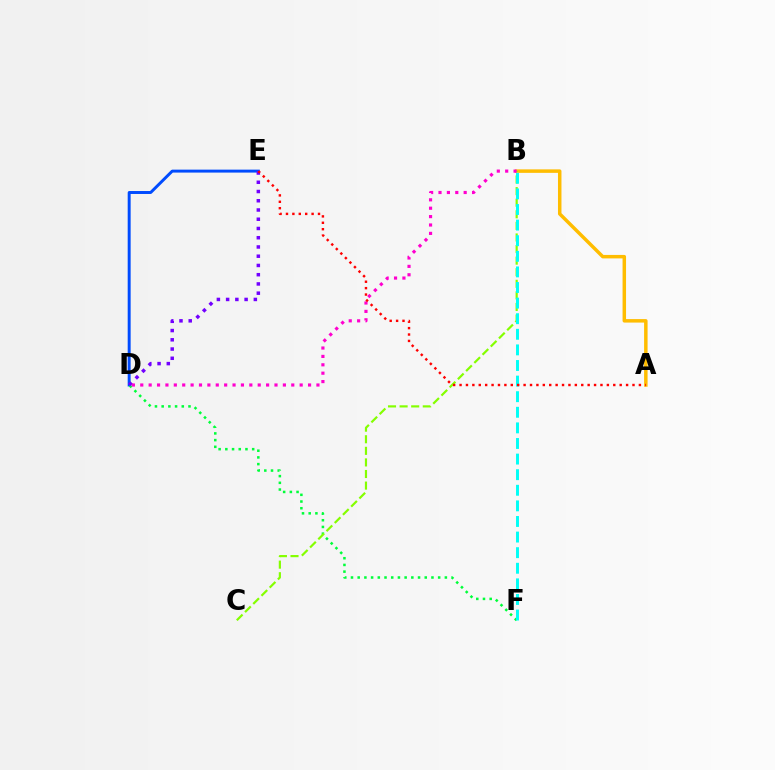{('D', 'E'): [{'color': '#004bff', 'line_style': 'solid', 'thickness': 2.13}, {'color': '#7200ff', 'line_style': 'dotted', 'thickness': 2.51}], ('A', 'B'): [{'color': '#ffbd00', 'line_style': 'solid', 'thickness': 2.51}], ('D', 'F'): [{'color': '#00ff39', 'line_style': 'dotted', 'thickness': 1.82}], ('B', 'C'): [{'color': '#84ff00', 'line_style': 'dashed', 'thickness': 1.57}], ('B', 'F'): [{'color': '#00fff6', 'line_style': 'dashed', 'thickness': 2.12}], ('B', 'D'): [{'color': '#ff00cf', 'line_style': 'dotted', 'thickness': 2.28}], ('A', 'E'): [{'color': '#ff0000', 'line_style': 'dotted', 'thickness': 1.74}]}